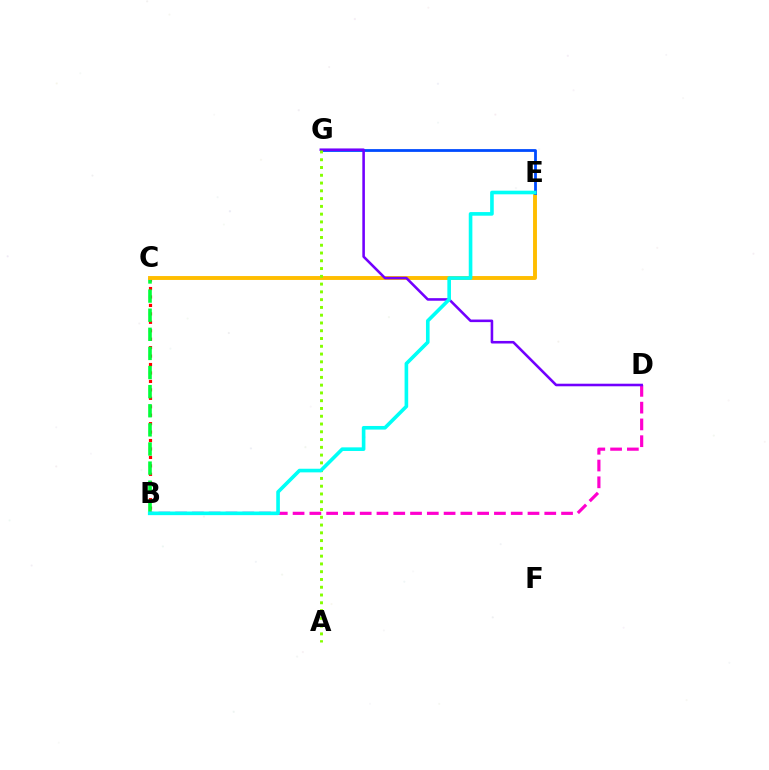{('B', 'C'): [{'color': '#ff0000', 'line_style': 'dotted', 'thickness': 2.29}, {'color': '#00ff39', 'line_style': 'dashed', 'thickness': 2.6}], ('B', 'D'): [{'color': '#ff00cf', 'line_style': 'dashed', 'thickness': 2.28}], ('C', 'E'): [{'color': '#ffbd00', 'line_style': 'solid', 'thickness': 2.81}], ('E', 'G'): [{'color': '#004bff', 'line_style': 'solid', 'thickness': 2.01}], ('D', 'G'): [{'color': '#7200ff', 'line_style': 'solid', 'thickness': 1.85}], ('A', 'G'): [{'color': '#84ff00', 'line_style': 'dotted', 'thickness': 2.11}], ('B', 'E'): [{'color': '#00fff6', 'line_style': 'solid', 'thickness': 2.61}]}